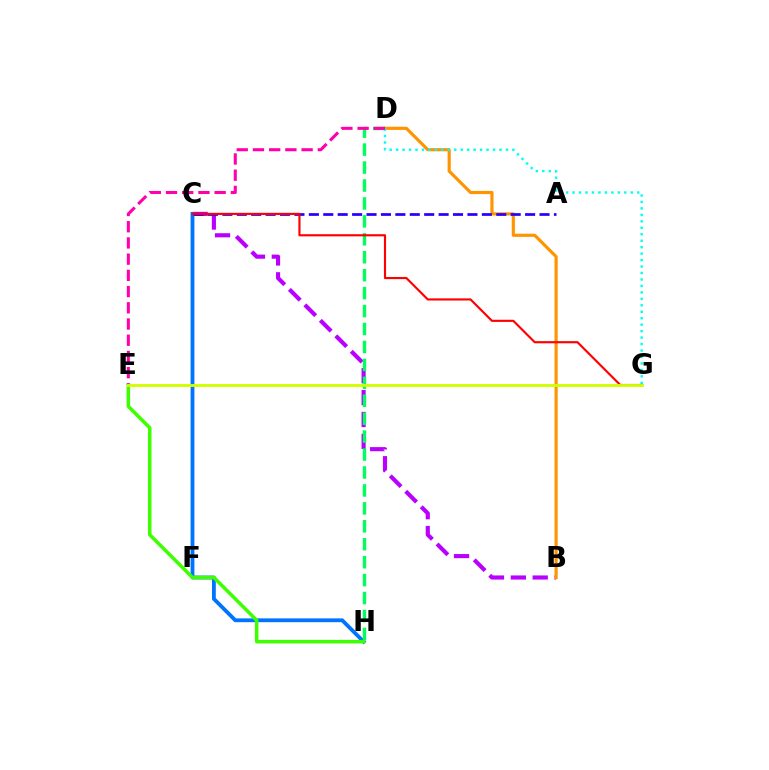{('B', 'C'): [{'color': '#b900ff', 'line_style': 'dashed', 'thickness': 2.97}], ('C', 'H'): [{'color': '#0074ff', 'line_style': 'solid', 'thickness': 2.75}], ('E', 'H'): [{'color': '#3dff00', 'line_style': 'solid', 'thickness': 2.53}], ('D', 'H'): [{'color': '#00ff5c', 'line_style': 'dashed', 'thickness': 2.44}], ('B', 'D'): [{'color': '#ff9400', 'line_style': 'solid', 'thickness': 2.28}], ('A', 'C'): [{'color': '#2500ff', 'line_style': 'dashed', 'thickness': 1.96}], ('D', 'G'): [{'color': '#00fff6', 'line_style': 'dotted', 'thickness': 1.76}], ('D', 'E'): [{'color': '#ff00ac', 'line_style': 'dashed', 'thickness': 2.2}], ('C', 'G'): [{'color': '#ff0000', 'line_style': 'solid', 'thickness': 1.55}], ('E', 'G'): [{'color': '#d1ff00', 'line_style': 'solid', 'thickness': 2.07}]}